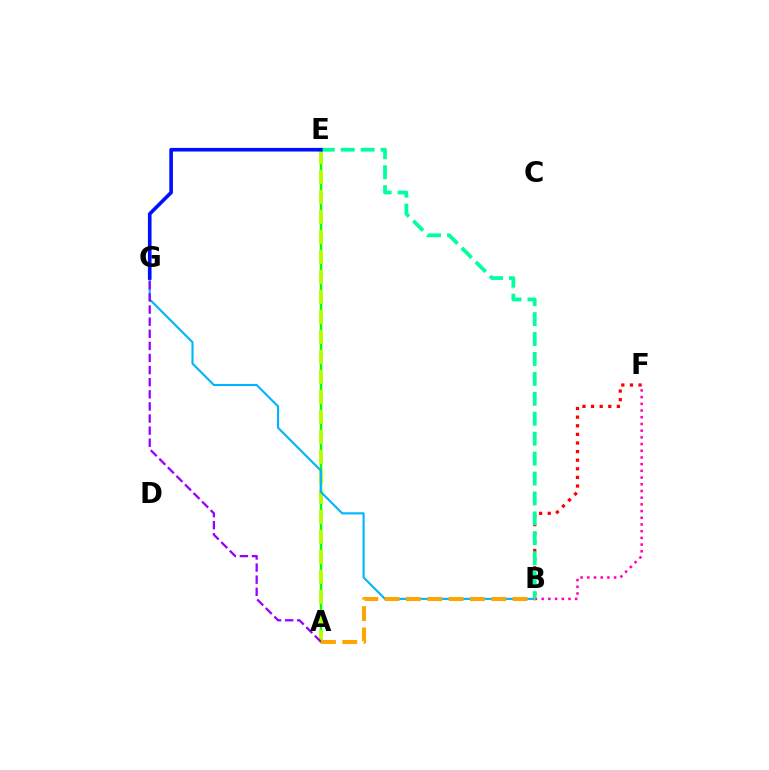{('B', 'F'): [{'color': '#ff00bd', 'line_style': 'dotted', 'thickness': 1.82}, {'color': '#ff0000', 'line_style': 'dotted', 'thickness': 2.34}], ('A', 'E'): [{'color': '#08ff00', 'line_style': 'solid', 'thickness': 1.76}, {'color': '#b3ff00', 'line_style': 'dashed', 'thickness': 2.72}], ('B', 'E'): [{'color': '#00ff9d', 'line_style': 'dashed', 'thickness': 2.71}], ('B', 'G'): [{'color': '#00b5ff', 'line_style': 'solid', 'thickness': 1.52}], ('A', 'G'): [{'color': '#9b00ff', 'line_style': 'dashed', 'thickness': 1.65}], ('A', 'B'): [{'color': '#ffa500', 'line_style': 'dashed', 'thickness': 2.9}], ('E', 'G'): [{'color': '#0010ff', 'line_style': 'solid', 'thickness': 2.61}]}